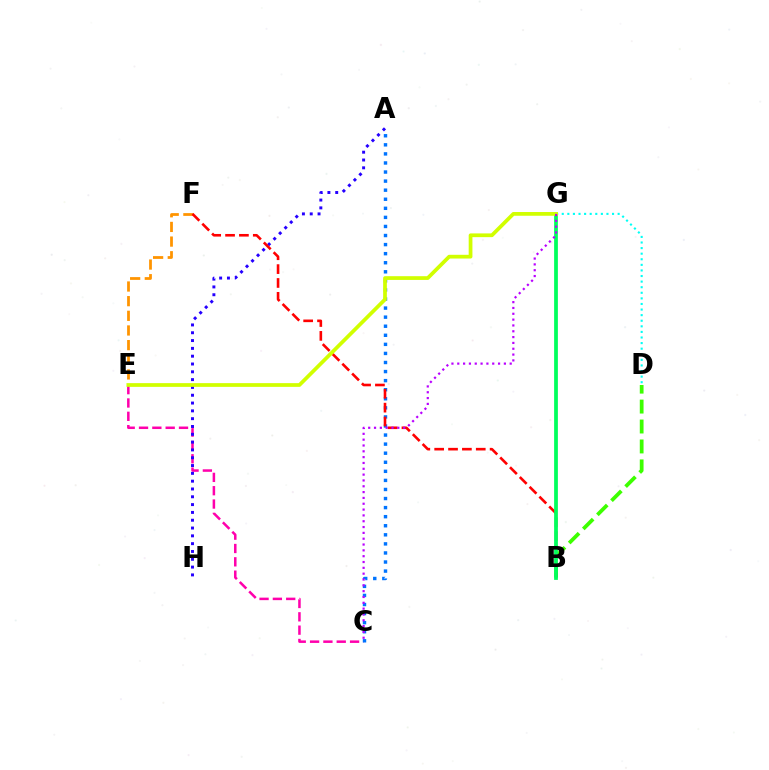{('C', 'E'): [{'color': '#ff00ac', 'line_style': 'dashed', 'thickness': 1.81}], ('B', 'D'): [{'color': '#3dff00', 'line_style': 'dashed', 'thickness': 2.71}], ('A', 'C'): [{'color': '#0074ff', 'line_style': 'dotted', 'thickness': 2.46}], ('E', 'F'): [{'color': '#ff9400', 'line_style': 'dashed', 'thickness': 1.99}], ('A', 'H'): [{'color': '#2500ff', 'line_style': 'dotted', 'thickness': 2.12}], ('B', 'F'): [{'color': '#ff0000', 'line_style': 'dashed', 'thickness': 1.88}], ('B', 'G'): [{'color': '#00ff5c', 'line_style': 'solid', 'thickness': 2.71}], ('D', 'G'): [{'color': '#00fff6', 'line_style': 'dotted', 'thickness': 1.52}], ('E', 'G'): [{'color': '#d1ff00', 'line_style': 'solid', 'thickness': 2.69}], ('C', 'G'): [{'color': '#b900ff', 'line_style': 'dotted', 'thickness': 1.58}]}